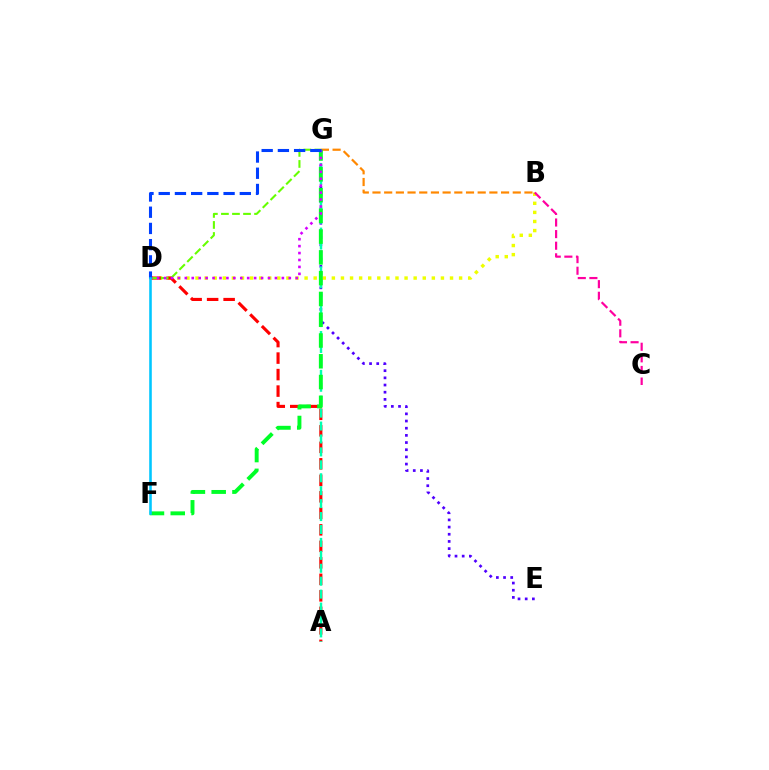{('B', 'D'): [{'color': '#eeff00', 'line_style': 'dotted', 'thickness': 2.47}], ('A', 'D'): [{'color': '#ff0000', 'line_style': 'dashed', 'thickness': 2.24}], ('B', 'C'): [{'color': '#ff00a0', 'line_style': 'dashed', 'thickness': 1.58}], ('D', 'G'): [{'color': '#66ff00', 'line_style': 'dashed', 'thickness': 1.5}, {'color': '#d600ff', 'line_style': 'dotted', 'thickness': 1.88}, {'color': '#003fff', 'line_style': 'dashed', 'thickness': 2.2}], ('E', 'G'): [{'color': '#4f00ff', 'line_style': 'dotted', 'thickness': 1.95}], ('B', 'G'): [{'color': '#ff8800', 'line_style': 'dashed', 'thickness': 1.59}], ('A', 'G'): [{'color': '#00ffaf', 'line_style': 'dashed', 'thickness': 1.76}], ('F', 'G'): [{'color': '#00ff27', 'line_style': 'dashed', 'thickness': 2.82}], ('D', 'F'): [{'color': '#00c7ff', 'line_style': 'solid', 'thickness': 1.86}]}